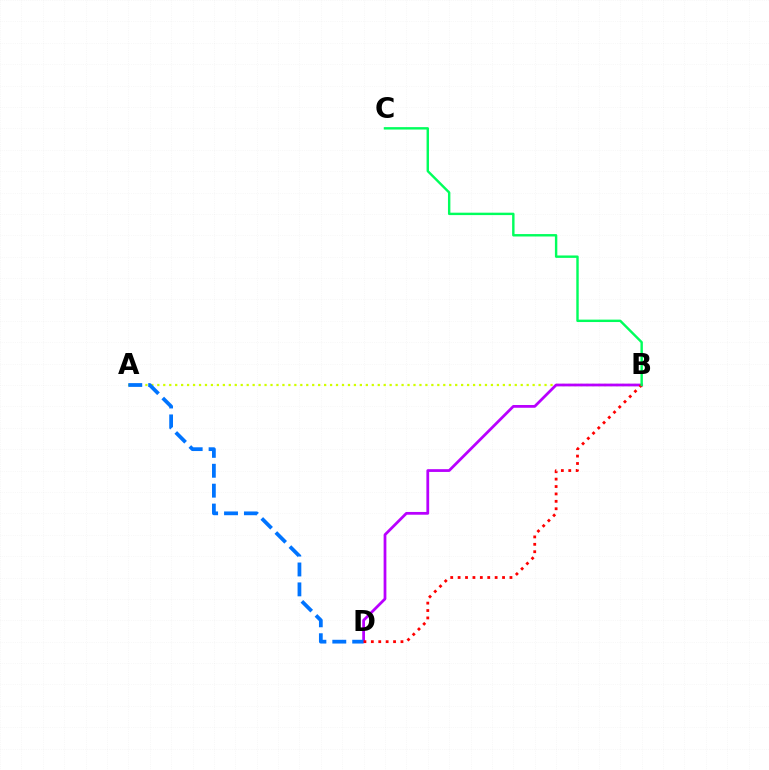{('A', 'B'): [{'color': '#d1ff00', 'line_style': 'dotted', 'thickness': 1.62}], ('B', 'D'): [{'color': '#b900ff', 'line_style': 'solid', 'thickness': 1.99}, {'color': '#ff0000', 'line_style': 'dotted', 'thickness': 2.01}], ('A', 'D'): [{'color': '#0074ff', 'line_style': 'dashed', 'thickness': 2.7}], ('B', 'C'): [{'color': '#00ff5c', 'line_style': 'solid', 'thickness': 1.74}]}